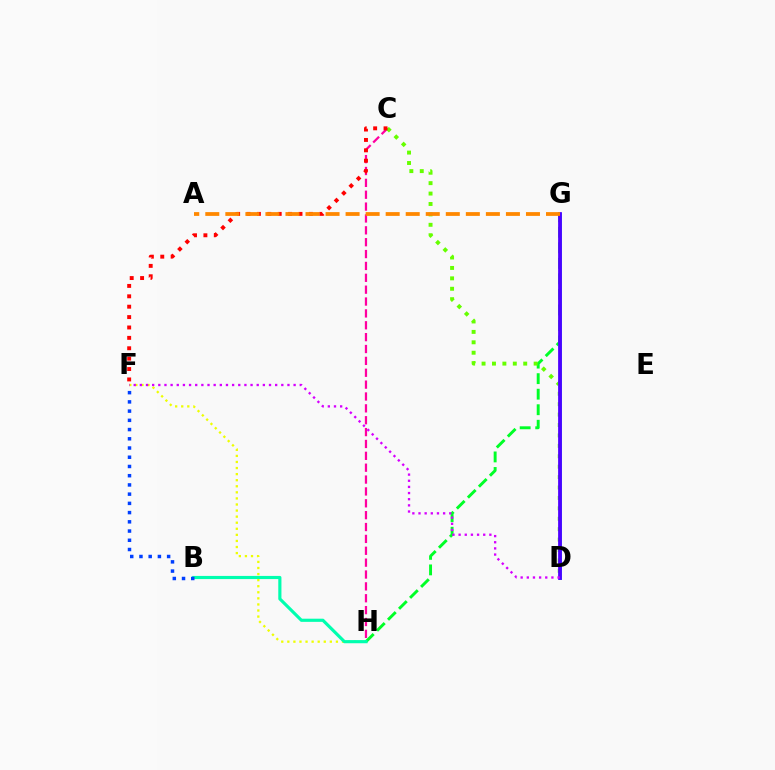{('G', 'H'): [{'color': '#00ff27', 'line_style': 'dashed', 'thickness': 2.11}], ('F', 'H'): [{'color': '#eeff00', 'line_style': 'dotted', 'thickness': 1.65}], ('C', 'H'): [{'color': '#ff00a0', 'line_style': 'dashed', 'thickness': 1.61}], ('C', 'D'): [{'color': '#66ff00', 'line_style': 'dotted', 'thickness': 2.83}], ('B', 'H'): [{'color': '#00ffaf', 'line_style': 'solid', 'thickness': 2.27}], ('C', 'F'): [{'color': '#ff0000', 'line_style': 'dotted', 'thickness': 2.82}], ('D', 'G'): [{'color': '#00c7ff', 'line_style': 'solid', 'thickness': 2.14}, {'color': '#4f00ff', 'line_style': 'solid', 'thickness': 2.72}], ('A', 'G'): [{'color': '#ff8800', 'line_style': 'dashed', 'thickness': 2.72}], ('B', 'F'): [{'color': '#003fff', 'line_style': 'dotted', 'thickness': 2.51}], ('D', 'F'): [{'color': '#d600ff', 'line_style': 'dotted', 'thickness': 1.67}]}